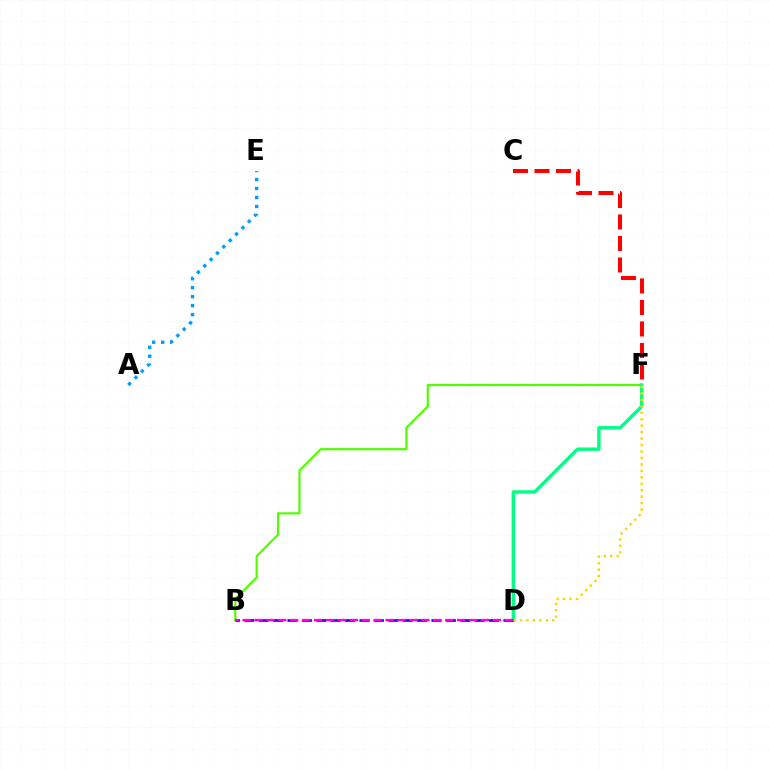{('C', 'F'): [{'color': '#ff0000', 'line_style': 'dashed', 'thickness': 2.92}], ('A', 'E'): [{'color': '#009eff', 'line_style': 'dotted', 'thickness': 2.44}], ('B', 'F'): [{'color': '#4fff00', 'line_style': 'solid', 'thickness': 1.56}], ('D', 'F'): [{'color': '#00ff86', 'line_style': 'solid', 'thickness': 2.44}, {'color': '#ffd500', 'line_style': 'dotted', 'thickness': 1.75}], ('B', 'D'): [{'color': '#3700ff', 'line_style': 'dashed', 'thickness': 1.96}, {'color': '#ff00ed', 'line_style': 'dashed', 'thickness': 1.62}]}